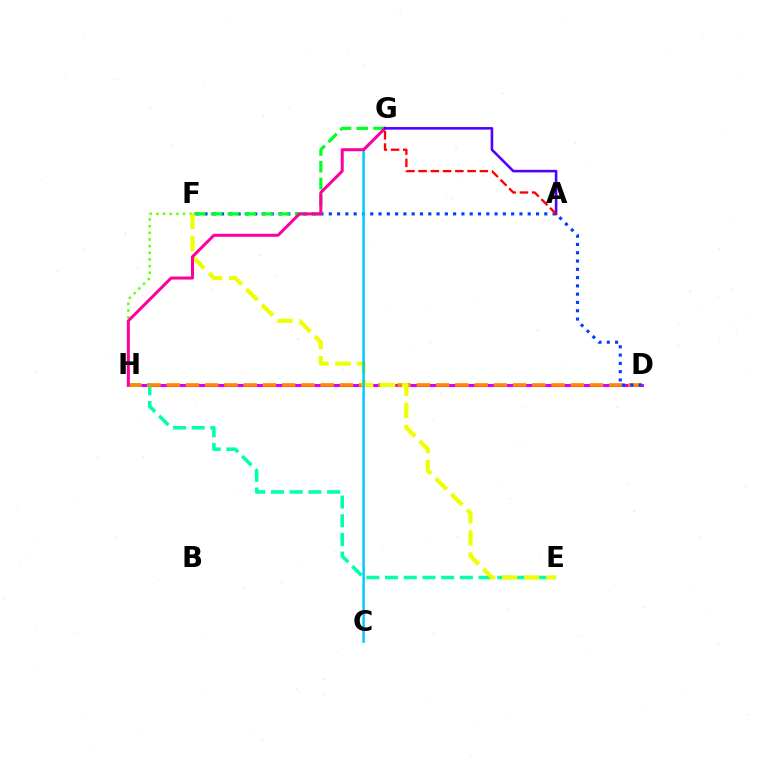{('D', 'H'): [{'color': '#d600ff', 'line_style': 'solid', 'thickness': 2.2}, {'color': '#ff8800', 'line_style': 'dashed', 'thickness': 2.61}], ('E', 'H'): [{'color': '#00ffaf', 'line_style': 'dashed', 'thickness': 2.54}], ('F', 'H'): [{'color': '#66ff00', 'line_style': 'dotted', 'thickness': 1.81}], ('D', 'F'): [{'color': '#003fff', 'line_style': 'dotted', 'thickness': 2.25}], ('F', 'G'): [{'color': '#00ff27', 'line_style': 'dashed', 'thickness': 2.29}], ('E', 'F'): [{'color': '#eeff00', 'line_style': 'dashed', 'thickness': 2.99}], ('C', 'G'): [{'color': '#00c7ff', 'line_style': 'solid', 'thickness': 1.77}], ('G', 'H'): [{'color': '#ff00a0', 'line_style': 'solid', 'thickness': 2.17}], ('A', 'G'): [{'color': '#4f00ff', 'line_style': 'solid', 'thickness': 1.85}, {'color': '#ff0000', 'line_style': 'dashed', 'thickness': 1.66}]}